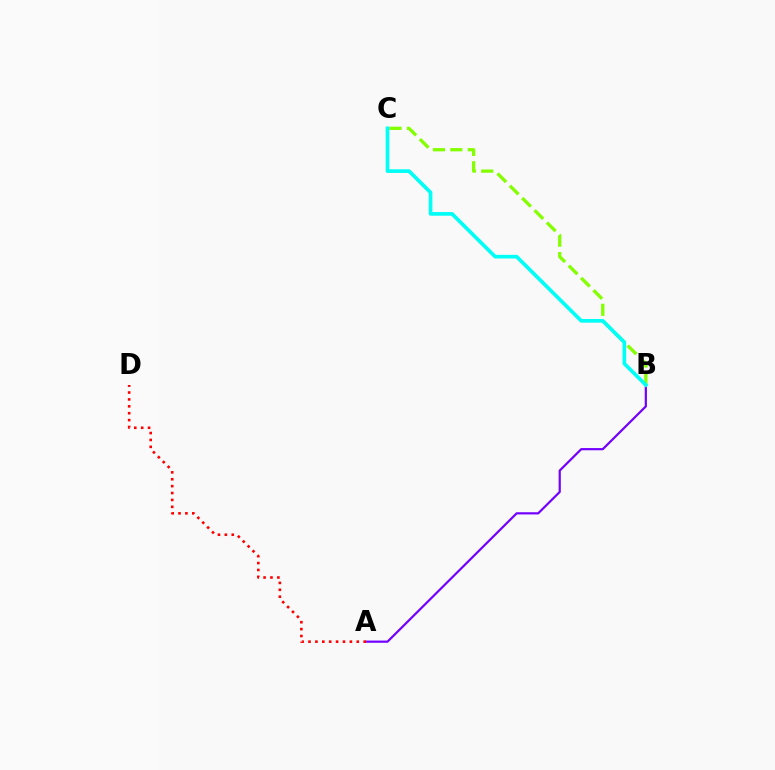{('A', 'B'): [{'color': '#7200ff', 'line_style': 'solid', 'thickness': 1.58}], ('B', 'C'): [{'color': '#84ff00', 'line_style': 'dashed', 'thickness': 2.36}, {'color': '#00fff6', 'line_style': 'solid', 'thickness': 2.64}], ('A', 'D'): [{'color': '#ff0000', 'line_style': 'dotted', 'thickness': 1.87}]}